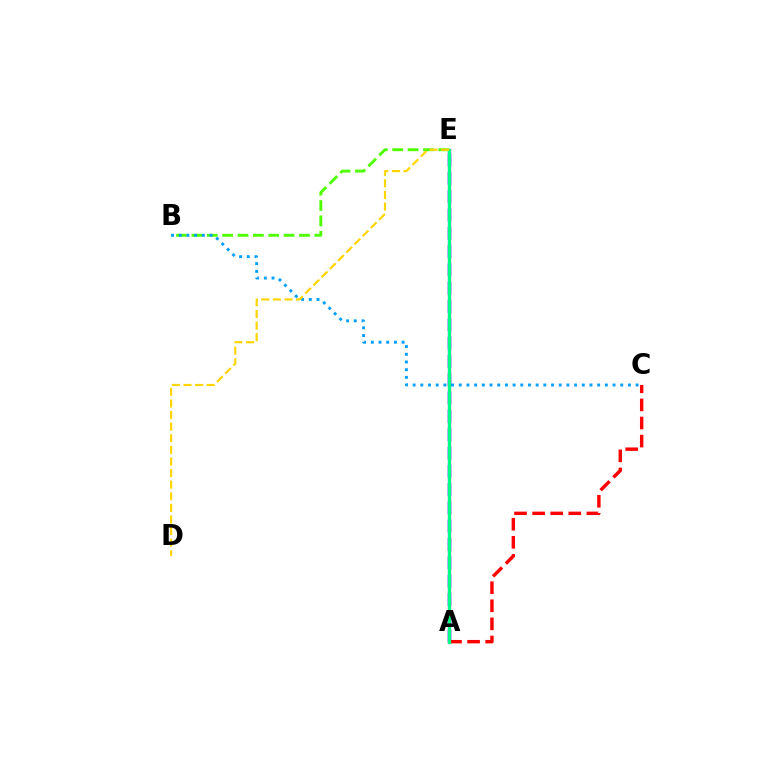{('A', 'E'): [{'color': '#ff00ed', 'line_style': 'solid', 'thickness': 2.32}, {'color': '#3700ff', 'line_style': 'dashed', 'thickness': 2.49}, {'color': '#00ff86', 'line_style': 'solid', 'thickness': 2.35}], ('B', 'E'): [{'color': '#4fff00', 'line_style': 'dashed', 'thickness': 2.09}], ('B', 'C'): [{'color': '#009eff', 'line_style': 'dotted', 'thickness': 2.09}], ('A', 'C'): [{'color': '#ff0000', 'line_style': 'dashed', 'thickness': 2.46}], ('D', 'E'): [{'color': '#ffd500', 'line_style': 'dashed', 'thickness': 1.58}]}